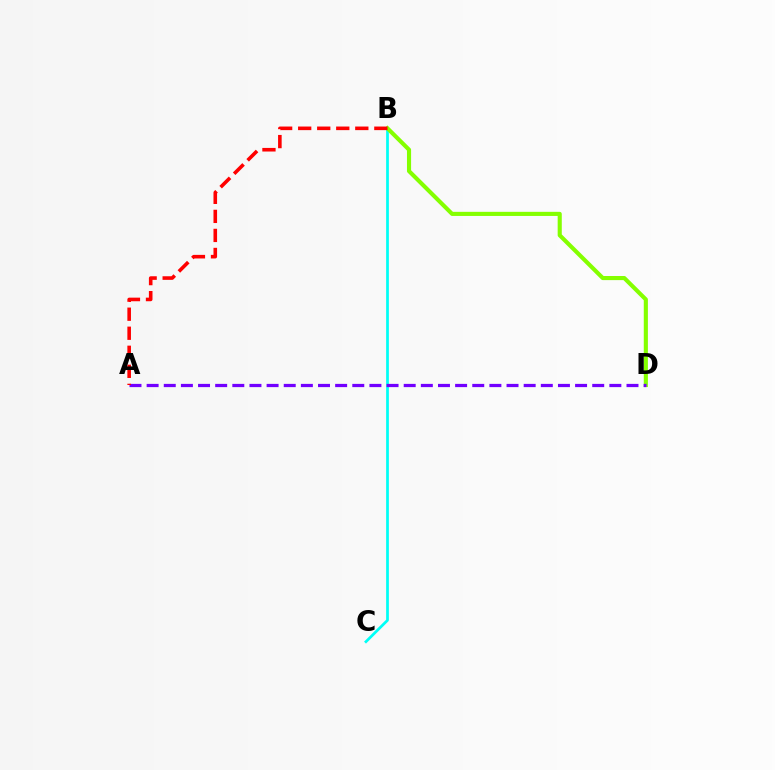{('B', 'C'): [{'color': '#00fff6', 'line_style': 'solid', 'thickness': 1.97}], ('B', 'D'): [{'color': '#84ff00', 'line_style': 'solid', 'thickness': 2.96}], ('A', 'D'): [{'color': '#7200ff', 'line_style': 'dashed', 'thickness': 2.33}], ('A', 'B'): [{'color': '#ff0000', 'line_style': 'dashed', 'thickness': 2.59}]}